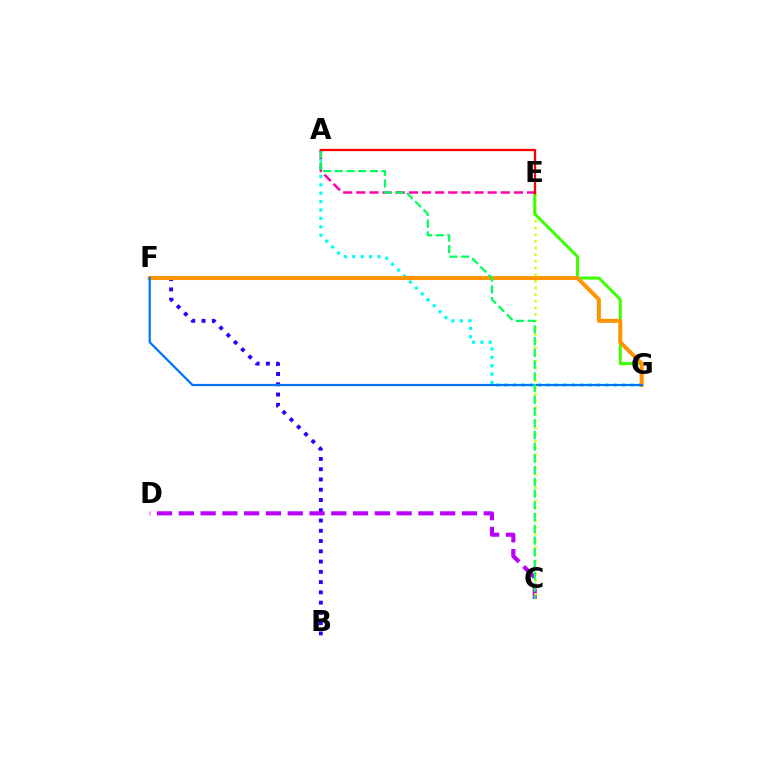{('B', 'F'): [{'color': '#2500ff', 'line_style': 'dotted', 'thickness': 2.79}], ('A', 'G'): [{'color': '#00fff6', 'line_style': 'dotted', 'thickness': 2.28}], ('C', 'D'): [{'color': '#b900ff', 'line_style': 'dashed', 'thickness': 2.96}], ('C', 'E'): [{'color': '#d1ff00', 'line_style': 'dotted', 'thickness': 1.81}], ('E', 'G'): [{'color': '#3dff00', 'line_style': 'solid', 'thickness': 2.17}], ('F', 'G'): [{'color': '#ff9400', 'line_style': 'solid', 'thickness': 2.88}, {'color': '#0074ff', 'line_style': 'solid', 'thickness': 1.59}], ('A', 'E'): [{'color': '#ff00ac', 'line_style': 'dashed', 'thickness': 1.78}, {'color': '#ff0000', 'line_style': 'solid', 'thickness': 1.64}], ('A', 'C'): [{'color': '#00ff5c', 'line_style': 'dashed', 'thickness': 1.59}]}